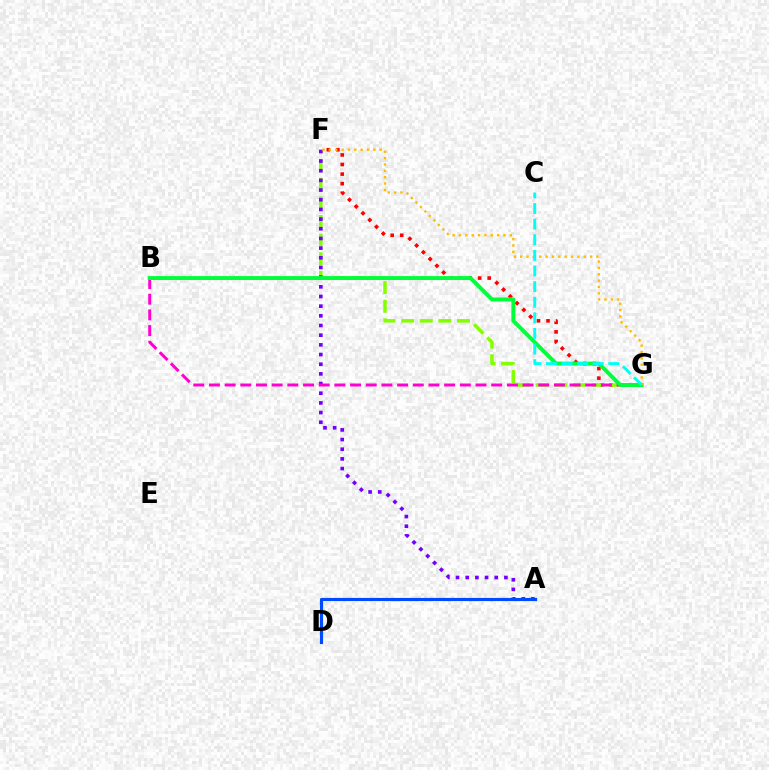{('F', 'G'): [{'color': '#ff0000', 'line_style': 'dotted', 'thickness': 2.6}, {'color': '#84ff00', 'line_style': 'dashed', 'thickness': 2.53}, {'color': '#ffbd00', 'line_style': 'dotted', 'thickness': 1.73}], ('A', 'F'): [{'color': '#7200ff', 'line_style': 'dotted', 'thickness': 2.63}], ('B', 'G'): [{'color': '#ff00cf', 'line_style': 'dashed', 'thickness': 2.13}, {'color': '#00ff39', 'line_style': 'solid', 'thickness': 2.82}], ('A', 'D'): [{'color': '#004bff', 'line_style': 'solid', 'thickness': 2.28}], ('C', 'G'): [{'color': '#00fff6', 'line_style': 'dashed', 'thickness': 2.12}]}